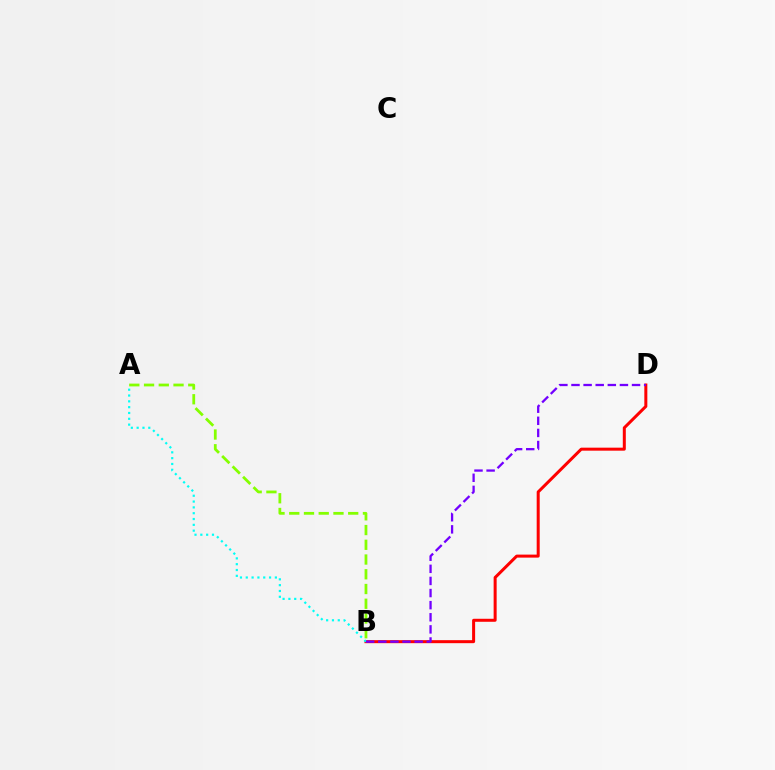{('B', 'D'): [{'color': '#ff0000', 'line_style': 'solid', 'thickness': 2.17}, {'color': '#7200ff', 'line_style': 'dashed', 'thickness': 1.64}], ('A', 'B'): [{'color': '#00fff6', 'line_style': 'dotted', 'thickness': 1.58}, {'color': '#84ff00', 'line_style': 'dashed', 'thickness': 2.0}]}